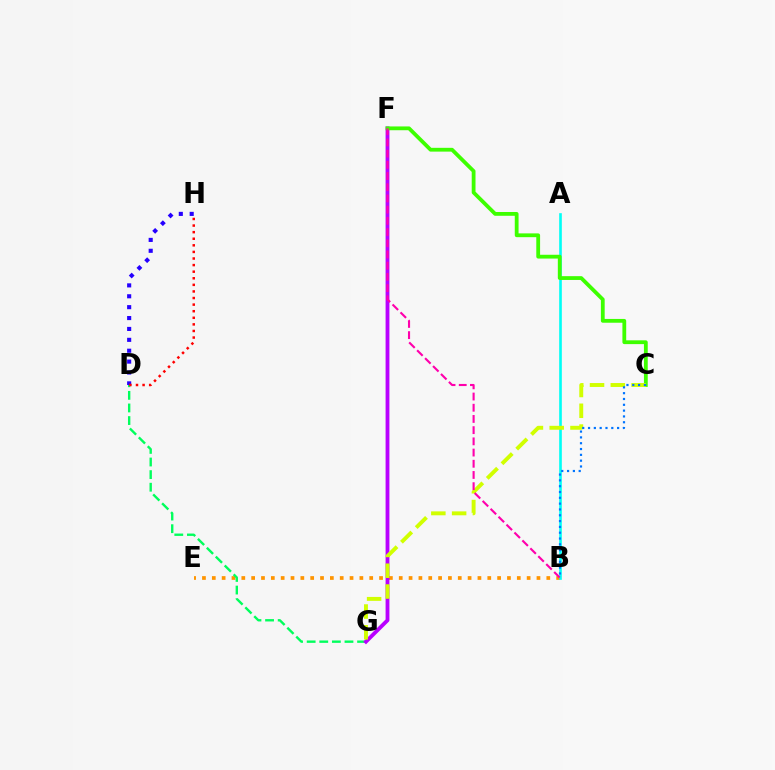{('B', 'E'): [{'color': '#ff9400', 'line_style': 'dotted', 'thickness': 2.67}], ('D', 'G'): [{'color': '#00ff5c', 'line_style': 'dashed', 'thickness': 1.71}], ('F', 'G'): [{'color': '#b900ff', 'line_style': 'solid', 'thickness': 2.76}], ('A', 'B'): [{'color': '#00fff6', 'line_style': 'solid', 'thickness': 1.9}], ('D', 'H'): [{'color': '#2500ff', 'line_style': 'dotted', 'thickness': 2.96}, {'color': '#ff0000', 'line_style': 'dotted', 'thickness': 1.79}], ('C', 'F'): [{'color': '#3dff00', 'line_style': 'solid', 'thickness': 2.73}], ('C', 'G'): [{'color': '#d1ff00', 'line_style': 'dashed', 'thickness': 2.82}], ('B', 'F'): [{'color': '#ff00ac', 'line_style': 'dashed', 'thickness': 1.52}], ('B', 'C'): [{'color': '#0074ff', 'line_style': 'dotted', 'thickness': 1.58}]}